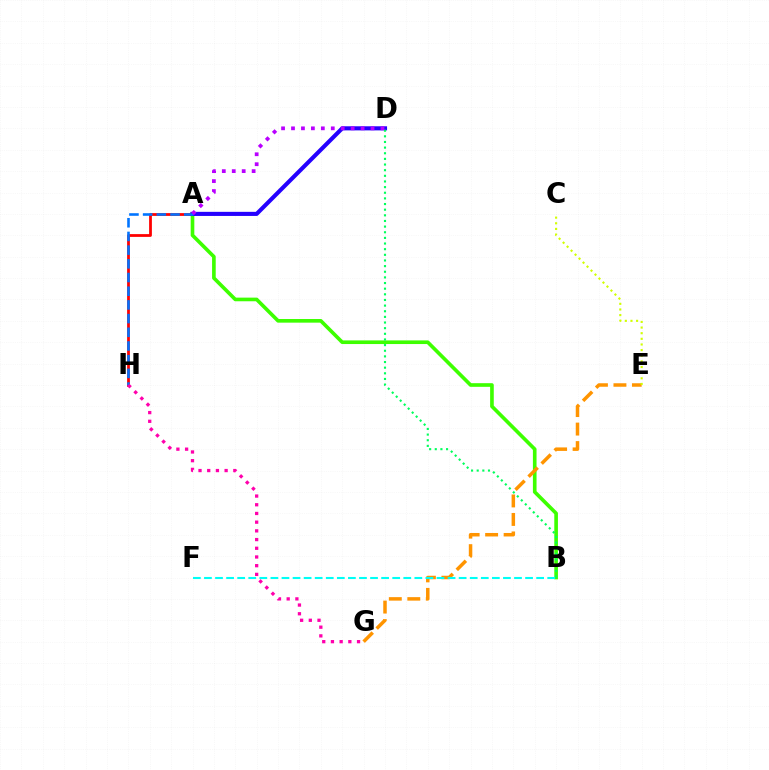{('A', 'B'): [{'color': '#3dff00', 'line_style': 'solid', 'thickness': 2.62}], ('A', 'H'): [{'color': '#ff0000', 'line_style': 'solid', 'thickness': 2.0}, {'color': '#0074ff', 'line_style': 'dashed', 'thickness': 1.86}], ('A', 'D'): [{'color': '#2500ff', 'line_style': 'solid', 'thickness': 2.96}, {'color': '#b900ff', 'line_style': 'dotted', 'thickness': 2.7}], ('E', 'G'): [{'color': '#ff9400', 'line_style': 'dashed', 'thickness': 2.51}], ('B', 'D'): [{'color': '#00ff5c', 'line_style': 'dotted', 'thickness': 1.53}], ('C', 'E'): [{'color': '#d1ff00', 'line_style': 'dotted', 'thickness': 1.53}], ('G', 'H'): [{'color': '#ff00ac', 'line_style': 'dotted', 'thickness': 2.36}], ('B', 'F'): [{'color': '#00fff6', 'line_style': 'dashed', 'thickness': 1.5}]}